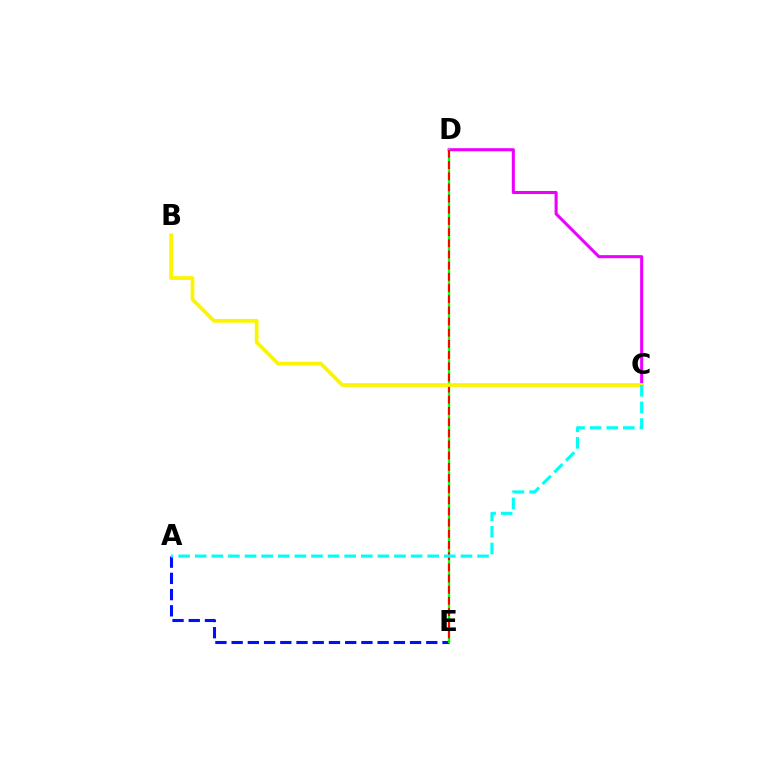{('C', 'D'): [{'color': '#ee00ff', 'line_style': 'solid', 'thickness': 2.2}], ('A', 'E'): [{'color': '#0010ff', 'line_style': 'dashed', 'thickness': 2.2}], ('D', 'E'): [{'color': '#08ff00', 'line_style': 'solid', 'thickness': 1.63}, {'color': '#ff0000', 'line_style': 'dashed', 'thickness': 1.52}], ('B', 'C'): [{'color': '#fcf500', 'line_style': 'solid', 'thickness': 2.71}], ('A', 'C'): [{'color': '#00fff6', 'line_style': 'dashed', 'thickness': 2.26}]}